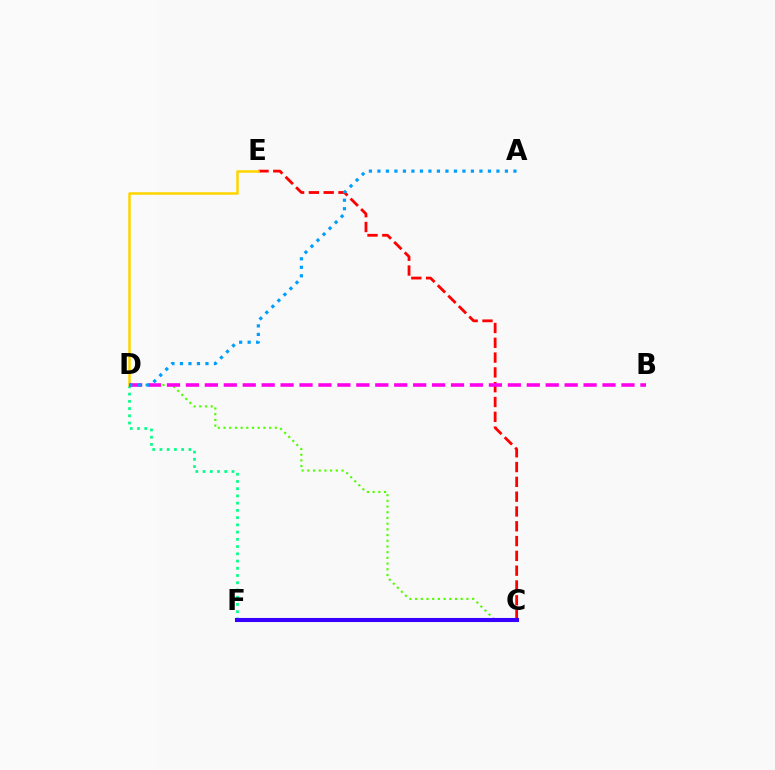{('C', 'D'): [{'color': '#4fff00', 'line_style': 'dotted', 'thickness': 1.55}], ('C', 'E'): [{'color': '#ff0000', 'line_style': 'dashed', 'thickness': 2.01}], ('D', 'F'): [{'color': '#00ff86', 'line_style': 'dotted', 'thickness': 1.97}], ('D', 'E'): [{'color': '#ffd500', 'line_style': 'solid', 'thickness': 1.83}], ('C', 'F'): [{'color': '#3700ff', 'line_style': 'solid', 'thickness': 2.93}], ('B', 'D'): [{'color': '#ff00ed', 'line_style': 'dashed', 'thickness': 2.57}], ('A', 'D'): [{'color': '#009eff', 'line_style': 'dotted', 'thickness': 2.31}]}